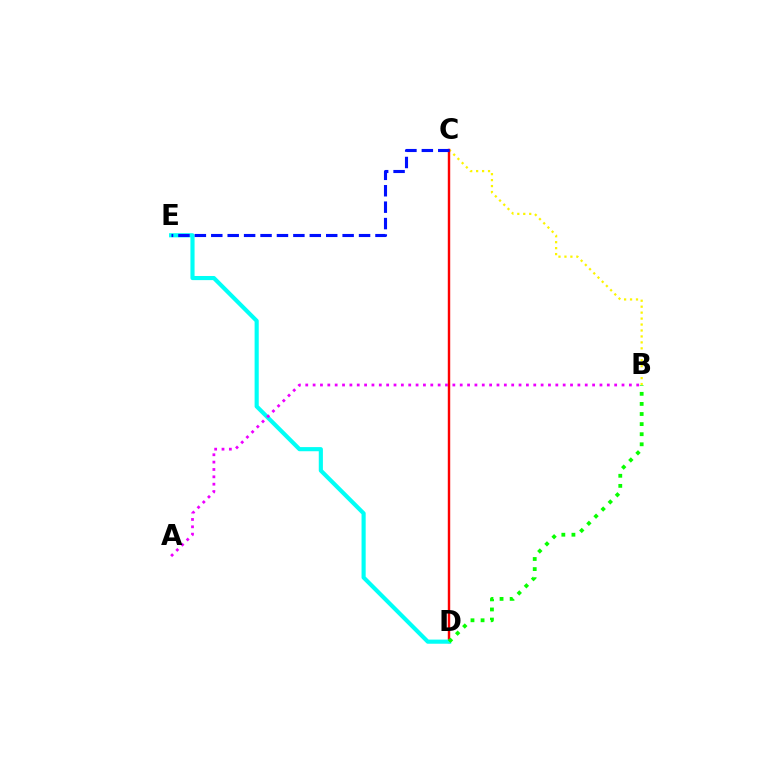{('B', 'C'): [{'color': '#fcf500', 'line_style': 'dotted', 'thickness': 1.62}], ('C', 'D'): [{'color': '#ff0000', 'line_style': 'solid', 'thickness': 1.75}], ('D', 'E'): [{'color': '#00fff6', 'line_style': 'solid', 'thickness': 2.98}], ('C', 'E'): [{'color': '#0010ff', 'line_style': 'dashed', 'thickness': 2.23}], ('B', 'D'): [{'color': '#08ff00', 'line_style': 'dotted', 'thickness': 2.74}], ('A', 'B'): [{'color': '#ee00ff', 'line_style': 'dotted', 'thickness': 2.0}]}